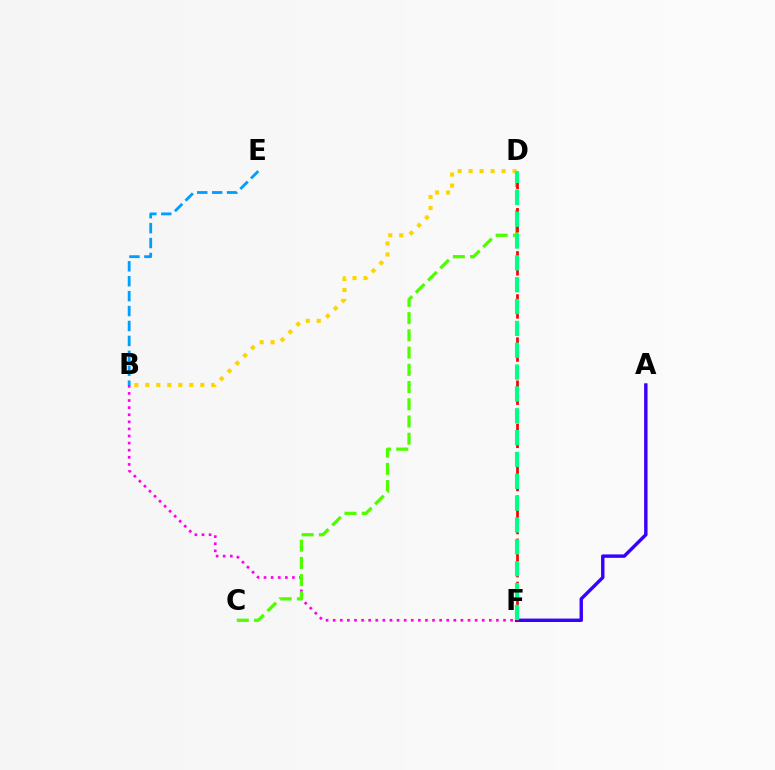{('B', 'F'): [{'color': '#ff00ed', 'line_style': 'dotted', 'thickness': 1.93}], ('C', 'D'): [{'color': '#4fff00', 'line_style': 'dashed', 'thickness': 2.34}], ('A', 'F'): [{'color': '#3700ff', 'line_style': 'solid', 'thickness': 2.45}], ('B', 'E'): [{'color': '#009eff', 'line_style': 'dashed', 'thickness': 2.03}], ('D', 'F'): [{'color': '#ff0000', 'line_style': 'dashed', 'thickness': 1.95}, {'color': '#00ff86', 'line_style': 'dashed', 'thickness': 2.97}], ('B', 'D'): [{'color': '#ffd500', 'line_style': 'dotted', 'thickness': 2.99}]}